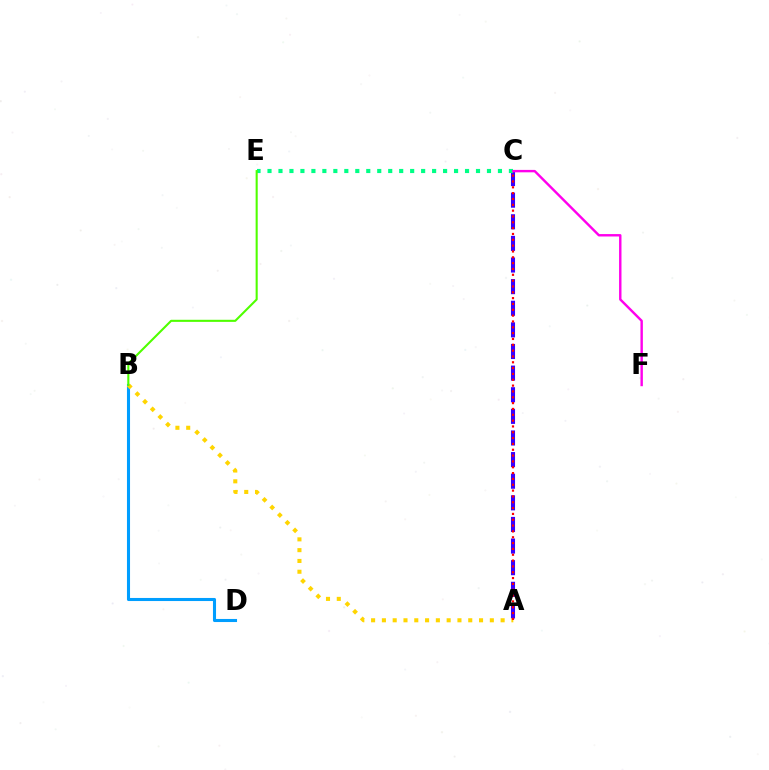{('B', 'D'): [{'color': '#009eff', 'line_style': 'solid', 'thickness': 2.22}], ('A', 'C'): [{'color': '#3700ff', 'line_style': 'dashed', 'thickness': 2.94}, {'color': '#ff0000', 'line_style': 'dotted', 'thickness': 1.58}], ('A', 'B'): [{'color': '#ffd500', 'line_style': 'dotted', 'thickness': 2.93}], ('C', 'E'): [{'color': '#00ff86', 'line_style': 'dotted', 'thickness': 2.98}], ('B', 'E'): [{'color': '#4fff00', 'line_style': 'solid', 'thickness': 1.51}], ('C', 'F'): [{'color': '#ff00ed', 'line_style': 'solid', 'thickness': 1.74}]}